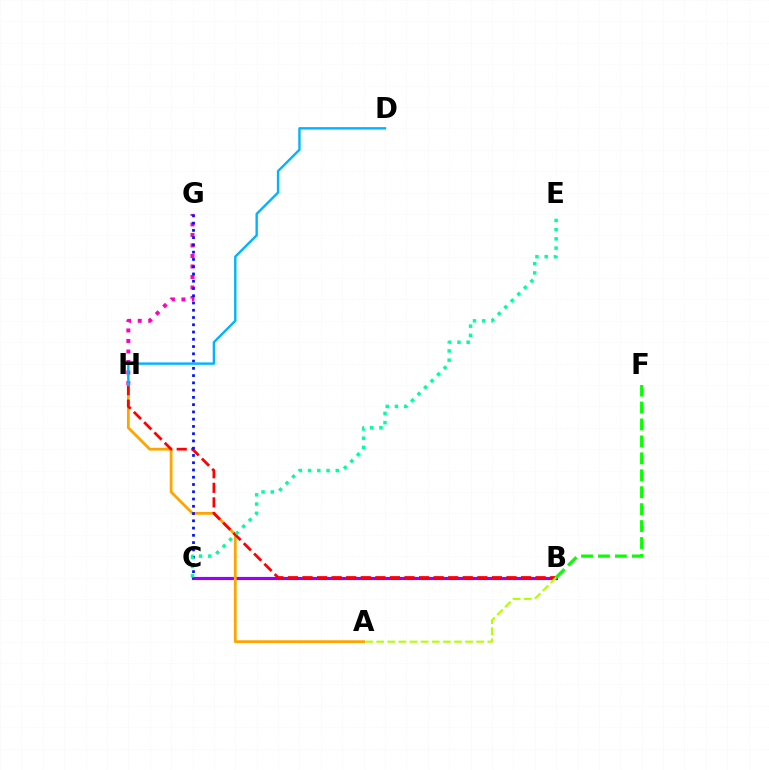{('G', 'H'): [{'color': '#ff00bd', 'line_style': 'dotted', 'thickness': 2.86}], ('B', 'C'): [{'color': '#9b00ff', 'line_style': 'solid', 'thickness': 2.26}], ('A', 'H'): [{'color': '#ffa500', 'line_style': 'solid', 'thickness': 2.02}], ('B', 'H'): [{'color': '#ff0000', 'line_style': 'dashed', 'thickness': 1.98}], ('C', 'G'): [{'color': '#0010ff', 'line_style': 'dotted', 'thickness': 1.97}], ('D', 'H'): [{'color': '#00b5ff', 'line_style': 'solid', 'thickness': 1.73}], ('C', 'E'): [{'color': '#00ff9d', 'line_style': 'dotted', 'thickness': 2.51}], ('B', 'F'): [{'color': '#08ff00', 'line_style': 'dashed', 'thickness': 2.3}], ('A', 'B'): [{'color': '#b3ff00', 'line_style': 'dashed', 'thickness': 1.51}]}